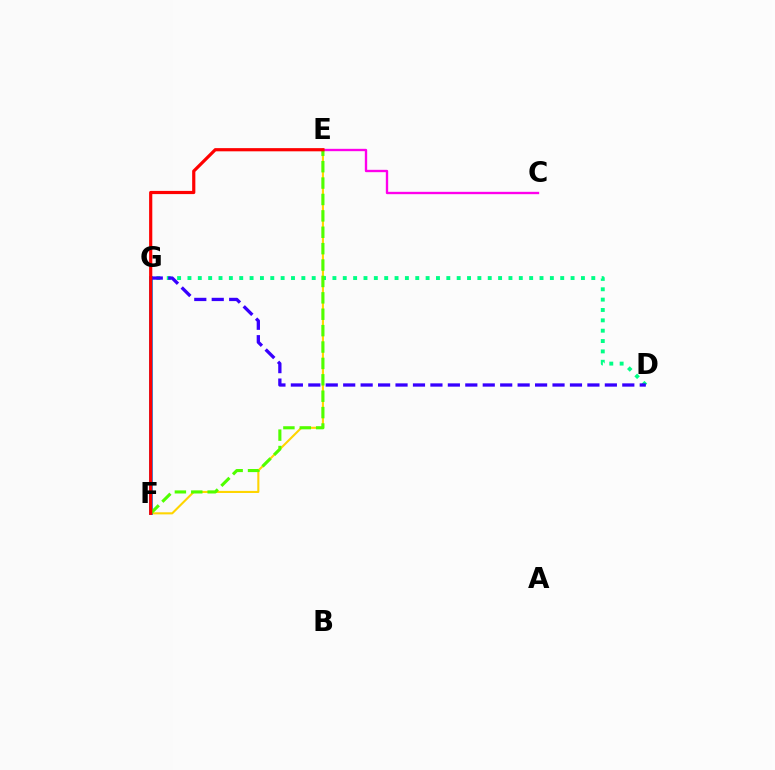{('E', 'F'): [{'color': '#ffd500', 'line_style': 'solid', 'thickness': 1.51}, {'color': '#4fff00', 'line_style': 'dashed', 'thickness': 2.23}, {'color': '#ff0000', 'line_style': 'solid', 'thickness': 2.3}], ('F', 'G'): [{'color': '#009eff', 'line_style': 'solid', 'thickness': 2.75}], ('D', 'G'): [{'color': '#00ff86', 'line_style': 'dotted', 'thickness': 2.81}, {'color': '#3700ff', 'line_style': 'dashed', 'thickness': 2.37}], ('C', 'E'): [{'color': '#ff00ed', 'line_style': 'solid', 'thickness': 1.69}]}